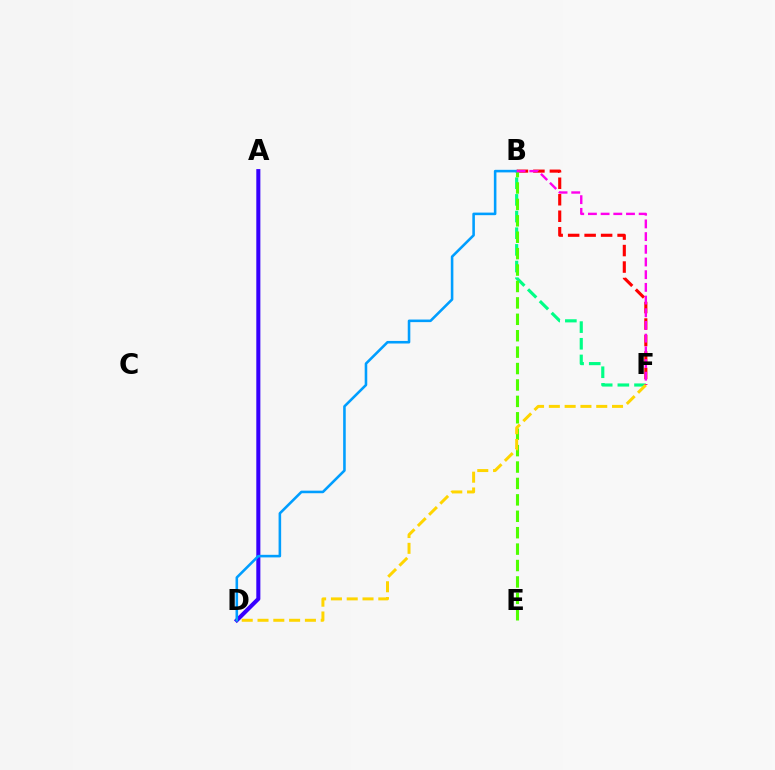{('A', 'D'): [{'color': '#3700ff', 'line_style': 'solid', 'thickness': 2.92}], ('B', 'F'): [{'color': '#00ff86', 'line_style': 'dashed', 'thickness': 2.26}, {'color': '#ff0000', 'line_style': 'dashed', 'thickness': 2.24}, {'color': '#ff00ed', 'line_style': 'dashed', 'thickness': 1.72}], ('B', 'E'): [{'color': '#4fff00', 'line_style': 'dashed', 'thickness': 2.23}], ('B', 'D'): [{'color': '#009eff', 'line_style': 'solid', 'thickness': 1.86}], ('D', 'F'): [{'color': '#ffd500', 'line_style': 'dashed', 'thickness': 2.15}]}